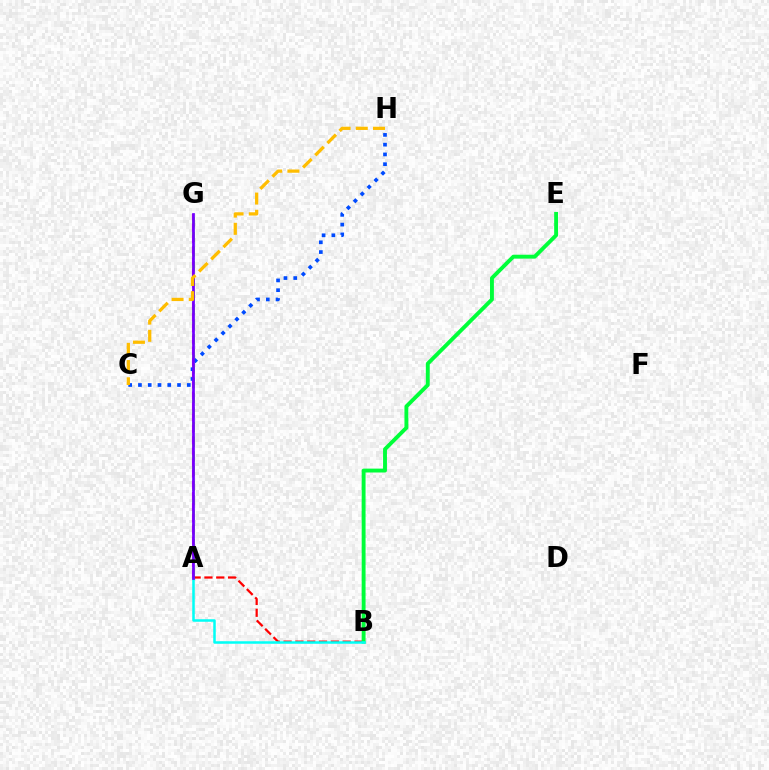{('A', 'G'): [{'color': '#84ff00', 'line_style': 'dashed', 'thickness': 1.99}, {'color': '#ff00cf', 'line_style': 'dashed', 'thickness': 1.52}, {'color': '#7200ff', 'line_style': 'solid', 'thickness': 1.96}], ('A', 'B'): [{'color': '#ff0000', 'line_style': 'dashed', 'thickness': 1.61}, {'color': '#00fff6', 'line_style': 'solid', 'thickness': 1.81}], ('B', 'E'): [{'color': '#00ff39', 'line_style': 'solid', 'thickness': 2.8}], ('C', 'H'): [{'color': '#004bff', 'line_style': 'dotted', 'thickness': 2.65}, {'color': '#ffbd00', 'line_style': 'dashed', 'thickness': 2.34}]}